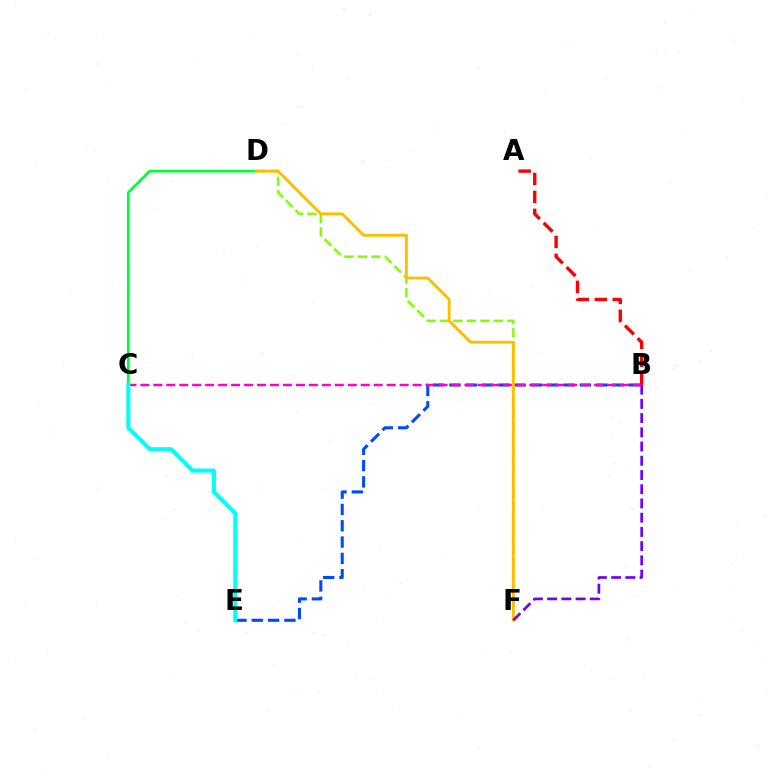{('D', 'F'): [{'color': '#84ff00', 'line_style': 'dashed', 'thickness': 1.83}, {'color': '#ffbd00', 'line_style': 'solid', 'thickness': 2.08}], ('B', 'E'): [{'color': '#004bff', 'line_style': 'dashed', 'thickness': 2.22}], ('C', 'D'): [{'color': '#00ff39', 'line_style': 'solid', 'thickness': 1.99}], ('A', 'B'): [{'color': '#ff0000', 'line_style': 'dashed', 'thickness': 2.44}], ('B', 'C'): [{'color': '#ff00cf', 'line_style': 'dashed', 'thickness': 1.76}], ('B', 'F'): [{'color': '#7200ff', 'line_style': 'dashed', 'thickness': 1.93}], ('C', 'E'): [{'color': '#00fff6', 'line_style': 'solid', 'thickness': 2.93}]}